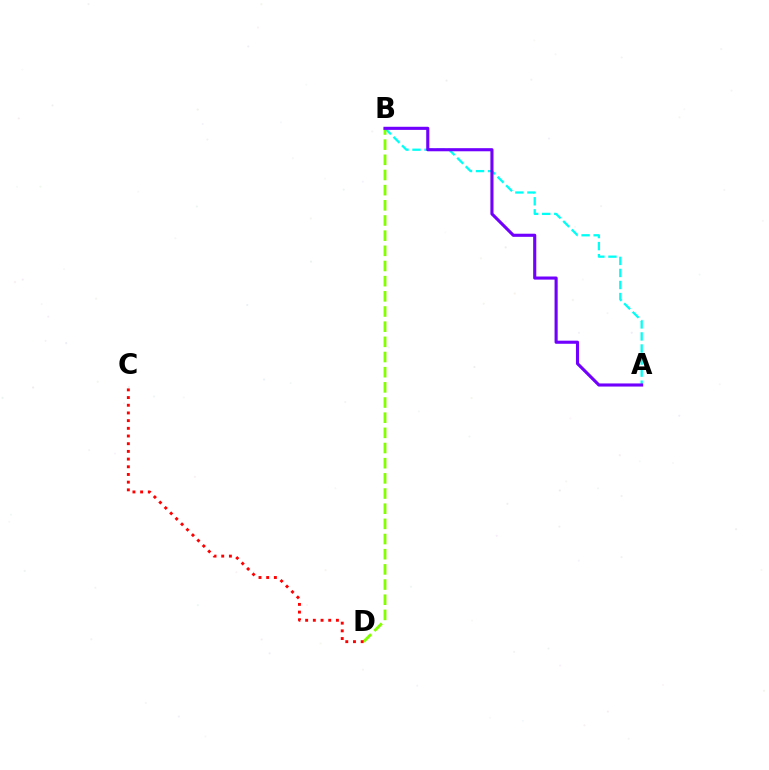{('A', 'B'): [{'color': '#00fff6', 'line_style': 'dashed', 'thickness': 1.64}, {'color': '#7200ff', 'line_style': 'solid', 'thickness': 2.24}], ('B', 'D'): [{'color': '#84ff00', 'line_style': 'dashed', 'thickness': 2.06}], ('C', 'D'): [{'color': '#ff0000', 'line_style': 'dotted', 'thickness': 2.09}]}